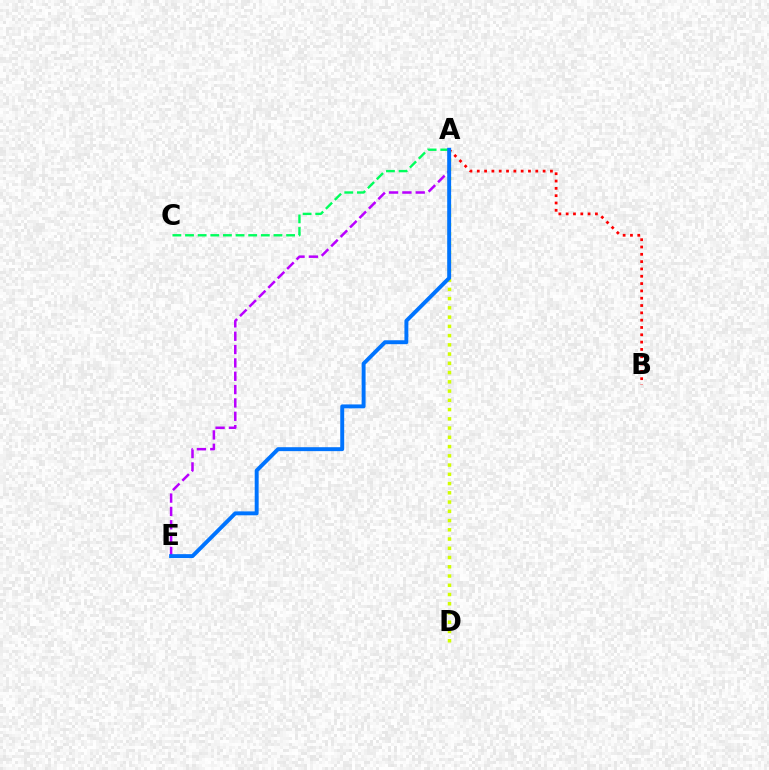{('A', 'D'): [{'color': '#d1ff00', 'line_style': 'dotted', 'thickness': 2.51}], ('A', 'B'): [{'color': '#ff0000', 'line_style': 'dotted', 'thickness': 1.99}], ('A', 'C'): [{'color': '#00ff5c', 'line_style': 'dashed', 'thickness': 1.72}], ('A', 'E'): [{'color': '#b900ff', 'line_style': 'dashed', 'thickness': 1.81}, {'color': '#0074ff', 'line_style': 'solid', 'thickness': 2.83}]}